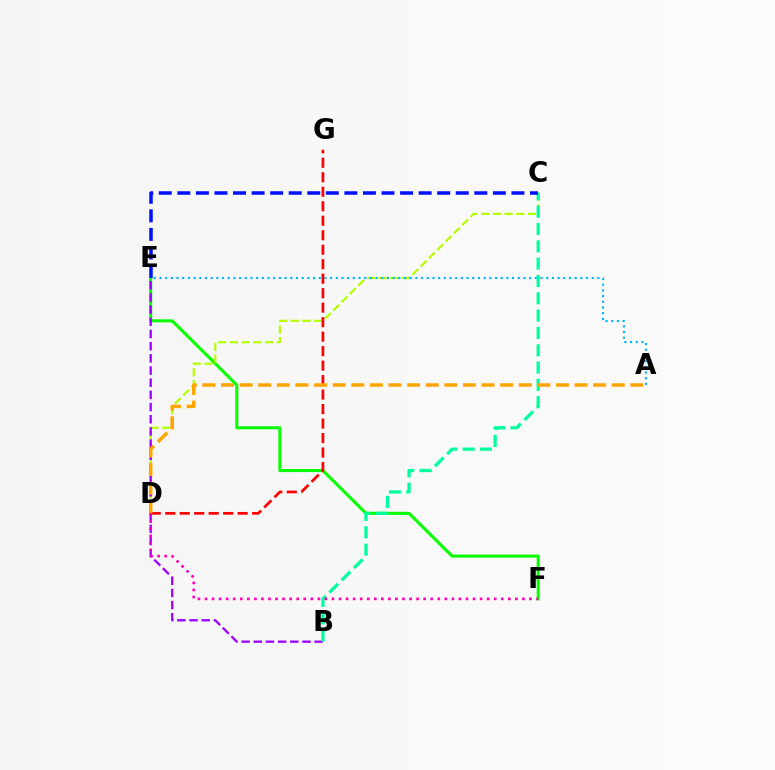{('E', 'F'): [{'color': '#08ff00', 'line_style': 'solid', 'thickness': 2.2}], ('C', 'D'): [{'color': '#b3ff00', 'line_style': 'dashed', 'thickness': 1.59}], ('B', 'E'): [{'color': '#9b00ff', 'line_style': 'dashed', 'thickness': 1.65}], ('A', 'E'): [{'color': '#00b5ff', 'line_style': 'dotted', 'thickness': 1.55}], ('B', 'C'): [{'color': '#00ff9d', 'line_style': 'dashed', 'thickness': 2.35}], ('D', 'G'): [{'color': '#ff0000', 'line_style': 'dashed', 'thickness': 1.97}], ('A', 'D'): [{'color': '#ffa500', 'line_style': 'dashed', 'thickness': 2.53}], ('D', 'F'): [{'color': '#ff00bd', 'line_style': 'dotted', 'thickness': 1.92}], ('C', 'E'): [{'color': '#0010ff', 'line_style': 'dashed', 'thickness': 2.52}]}